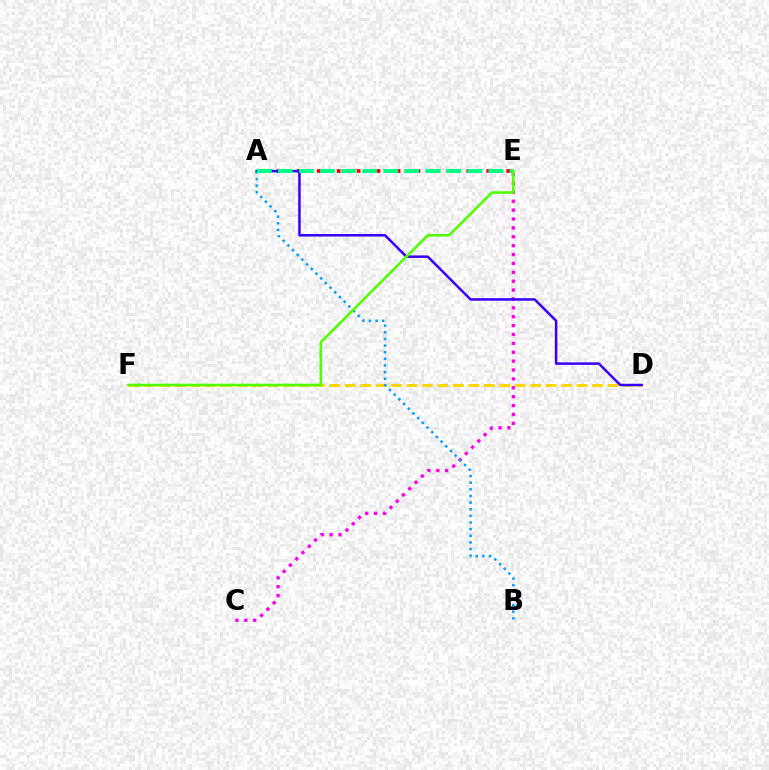{('D', 'F'): [{'color': '#ffd500', 'line_style': 'dashed', 'thickness': 2.1}], ('A', 'E'): [{'color': '#ff0000', 'line_style': 'dotted', 'thickness': 2.71}, {'color': '#00ff86', 'line_style': 'dashed', 'thickness': 2.86}], ('C', 'E'): [{'color': '#ff00ed', 'line_style': 'dotted', 'thickness': 2.41}], ('A', 'D'): [{'color': '#3700ff', 'line_style': 'solid', 'thickness': 1.81}], ('A', 'B'): [{'color': '#009eff', 'line_style': 'dotted', 'thickness': 1.8}], ('E', 'F'): [{'color': '#4fff00', 'line_style': 'solid', 'thickness': 1.86}]}